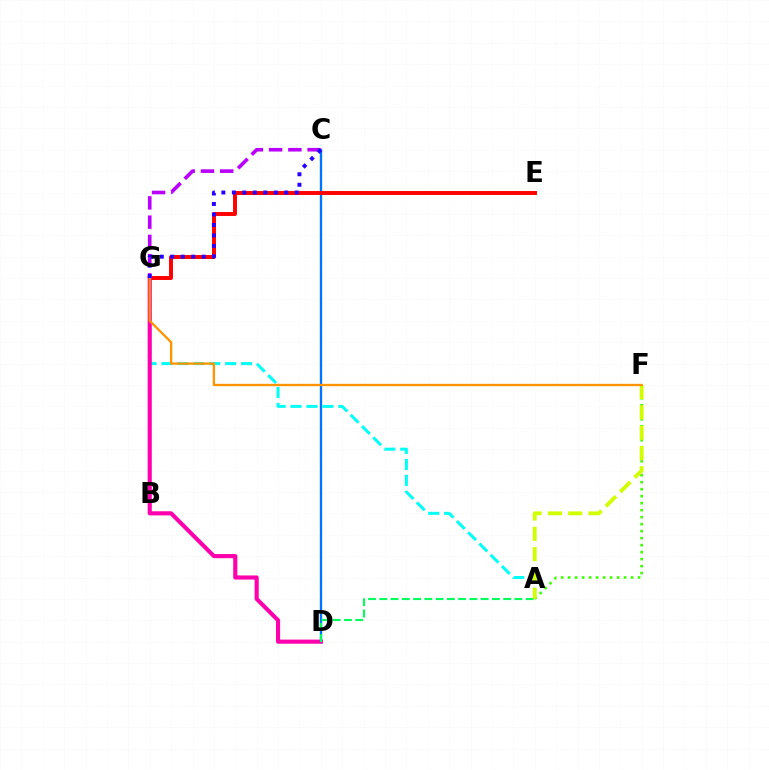{('C', 'D'): [{'color': '#0074ff', 'line_style': 'solid', 'thickness': 1.7}], ('A', 'F'): [{'color': '#3dff00', 'line_style': 'dotted', 'thickness': 1.9}, {'color': '#d1ff00', 'line_style': 'dashed', 'thickness': 2.76}], ('A', 'G'): [{'color': '#00fff6', 'line_style': 'dashed', 'thickness': 2.16}], ('E', 'G'): [{'color': '#ff0000', 'line_style': 'solid', 'thickness': 2.84}], ('D', 'G'): [{'color': '#ff00ac', 'line_style': 'solid', 'thickness': 2.97}], ('A', 'D'): [{'color': '#00ff5c', 'line_style': 'dashed', 'thickness': 1.53}], ('C', 'G'): [{'color': '#b900ff', 'line_style': 'dashed', 'thickness': 2.62}, {'color': '#2500ff', 'line_style': 'dotted', 'thickness': 2.85}], ('F', 'G'): [{'color': '#ff9400', 'line_style': 'solid', 'thickness': 1.67}]}